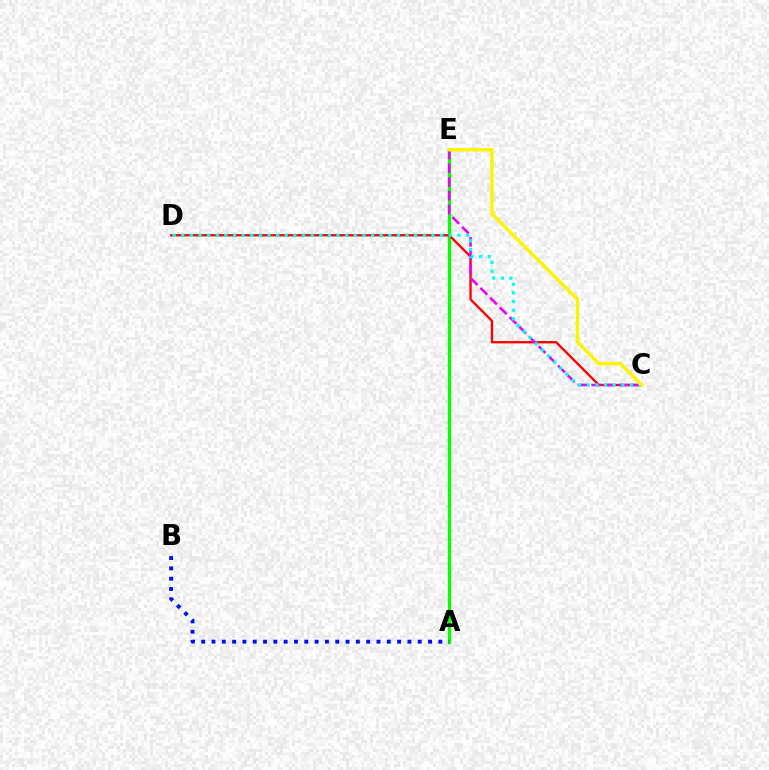{('A', 'E'): [{'color': '#08ff00', 'line_style': 'solid', 'thickness': 2.37}], ('C', 'D'): [{'color': '#ff0000', 'line_style': 'solid', 'thickness': 1.68}, {'color': '#00fff6', 'line_style': 'dotted', 'thickness': 2.34}], ('A', 'B'): [{'color': '#0010ff', 'line_style': 'dotted', 'thickness': 2.8}], ('C', 'E'): [{'color': '#ee00ff', 'line_style': 'dashed', 'thickness': 1.87}, {'color': '#fcf500', 'line_style': 'solid', 'thickness': 2.47}]}